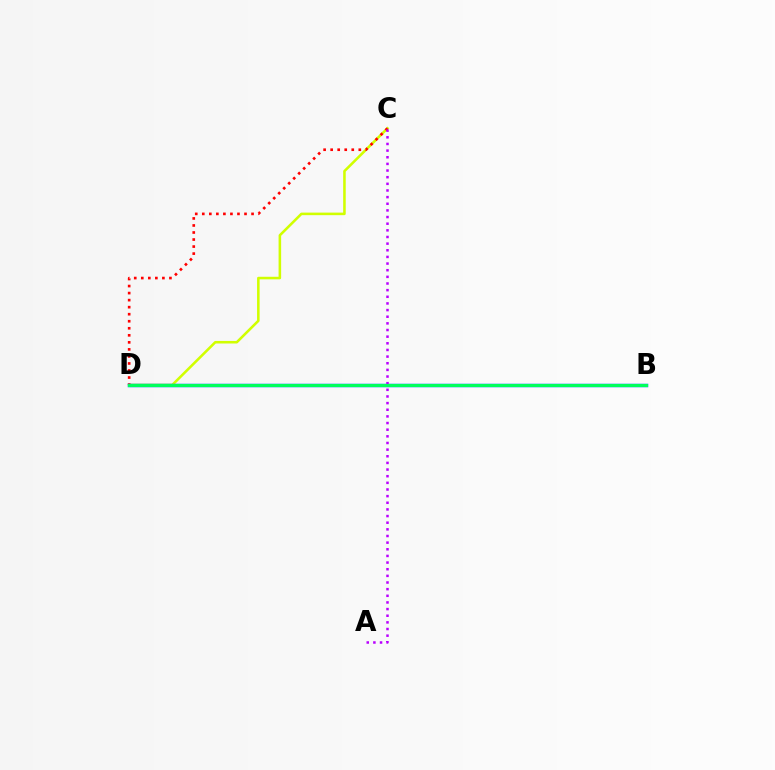{('C', 'D'): [{'color': '#d1ff00', 'line_style': 'solid', 'thickness': 1.84}, {'color': '#ff0000', 'line_style': 'dotted', 'thickness': 1.91}], ('B', 'D'): [{'color': '#0074ff', 'line_style': 'solid', 'thickness': 2.51}, {'color': '#00ff5c', 'line_style': 'solid', 'thickness': 2.23}], ('A', 'C'): [{'color': '#b900ff', 'line_style': 'dotted', 'thickness': 1.81}]}